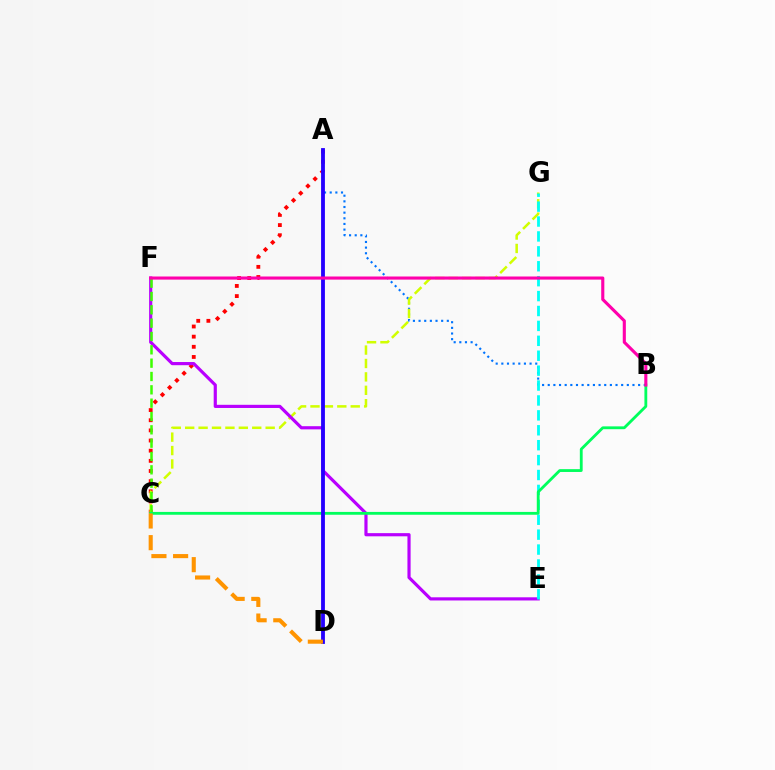{('A', 'C'): [{'color': '#ff0000', 'line_style': 'dotted', 'thickness': 2.76}], ('A', 'B'): [{'color': '#0074ff', 'line_style': 'dotted', 'thickness': 1.53}], ('C', 'G'): [{'color': '#d1ff00', 'line_style': 'dashed', 'thickness': 1.82}], ('E', 'F'): [{'color': '#b900ff', 'line_style': 'solid', 'thickness': 2.28}], ('C', 'F'): [{'color': '#3dff00', 'line_style': 'dashed', 'thickness': 1.81}], ('E', 'G'): [{'color': '#00fff6', 'line_style': 'dashed', 'thickness': 2.03}], ('B', 'C'): [{'color': '#00ff5c', 'line_style': 'solid', 'thickness': 2.03}], ('A', 'D'): [{'color': '#2500ff', 'line_style': 'solid', 'thickness': 2.76}], ('B', 'F'): [{'color': '#ff00ac', 'line_style': 'solid', 'thickness': 2.24}], ('C', 'D'): [{'color': '#ff9400', 'line_style': 'dashed', 'thickness': 2.95}]}